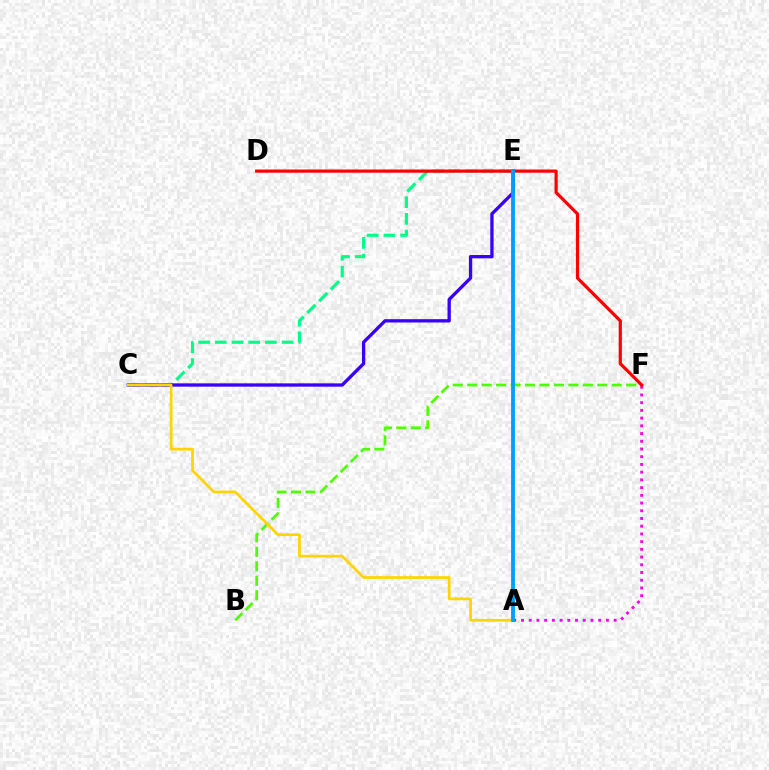{('C', 'E'): [{'color': '#00ff86', 'line_style': 'dashed', 'thickness': 2.27}, {'color': '#3700ff', 'line_style': 'solid', 'thickness': 2.38}], ('B', 'F'): [{'color': '#4fff00', 'line_style': 'dashed', 'thickness': 1.96}], ('A', 'F'): [{'color': '#ff00ed', 'line_style': 'dotted', 'thickness': 2.1}], ('D', 'F'): [{'color': '#ff0000', 'line_style': 'solid', 'thickness': 2.3}], ('A', 'C'): [{'color': '#ffd500', 'line_style': 'solid', 'thickness': 1.97}], ('A', 'E'): [{'color': '#009eff', 'line_style': 'solid', 'thickness': 2.75}]}